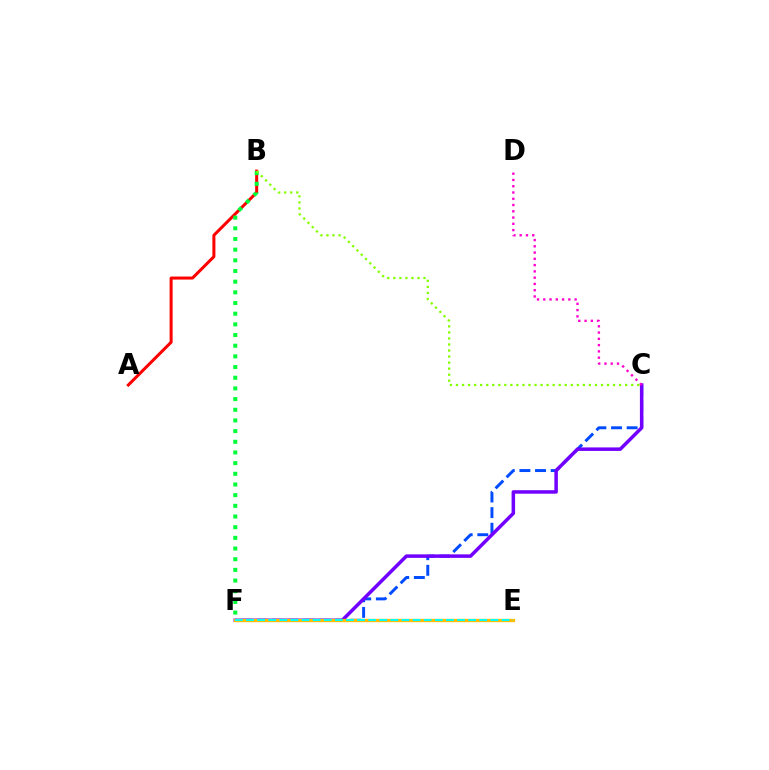{('C', 'F'): [{'color': '#004bff', 'line_style': 'dashed', 'thickness': 2.12}, {'color': '#7200ff', 'line_style': 'solid', 'thickness': 2.52}], ('E', 'F'): [{'color': '#ffbd00', 'line_style': 'solid', 'thickness': 2.38}, {'color': '#00fff6', 'line_style': 'dashed', 'thickness': 1.51}], ('A', 'B'): [{'color': '#ff0000', 'line_style': 'solid', 'thickness': 2.18}], ('C', 'D'): [{'color': '#ff00cf', 'line_style': 'dotted', 'thickness': 1.7}], ('B', 'F'): [{'color': '#00ff39', 'line_style': 'dotted', 'thickness': 2.9}], ('B', 'C'): [{'color': '#84ff00', 'line_style': 'dotted', 'thickness': 1.64}]}